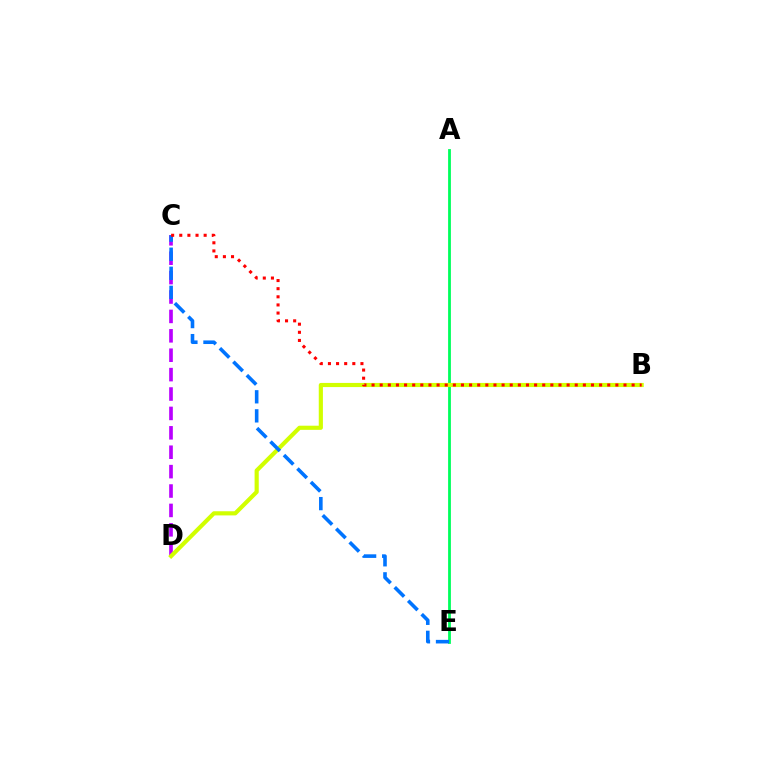{('A', 'E'): [{'color': '#00ff5c', 'line_style': 'solid', 'thickness': 2.02}], ('C', 'D'): [{'color': '#b900ff', 'line_style': 'dashed', 'thickness': 2.64}], ('B', 'D'): [{'color': '#d1ff00', 'line_style': 'solid', 'thickness': 2.99}], ('C', 'E'): [{'color': '#0074ff', 'line_style': 'dashed', 'thickness': 2.59}], ('B', 'C'): [{'color': '#ff0000', 'line_style': 'dotted', 'thickness': 2.21}]}